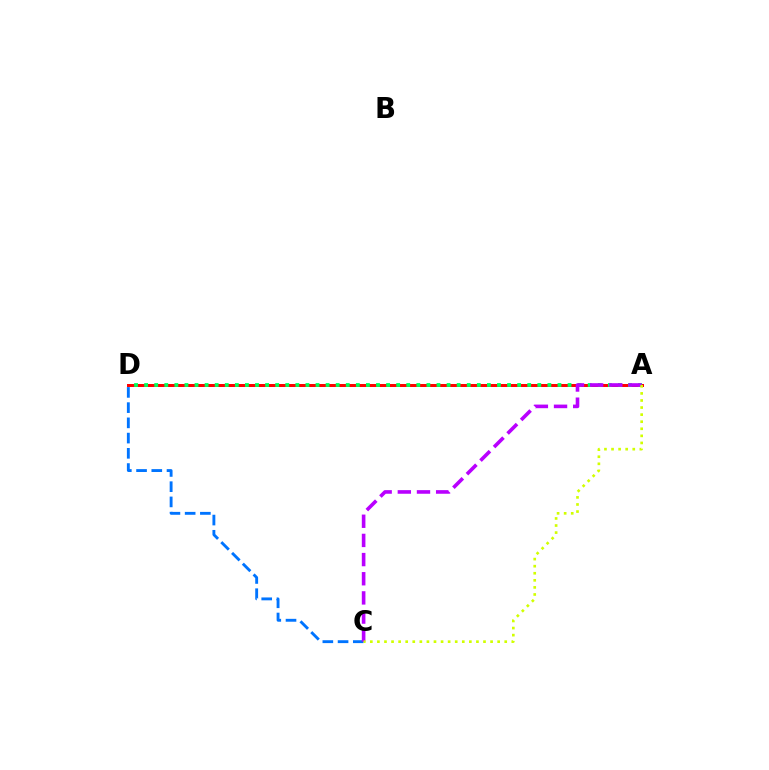{('A', 'D'): [{'color': '#ff0000', 'line_style': 'solid', 'thickness': 2.14}, {'color': '#00ff5c', 'line_style': 'dotted', 'thickness': 2.74}], ('C', 'D'): [{'color': '#0074ff', 'line_style': 'dashed', 'thickness': 2.07}], ('A', 'C'): [{'color': '#b900ff', 'line_style': 'dashed', 'thickness': 2.6}, {'color': '#d1ff00', 'line_style': 'dotted', 'thickness': 1.92}]}